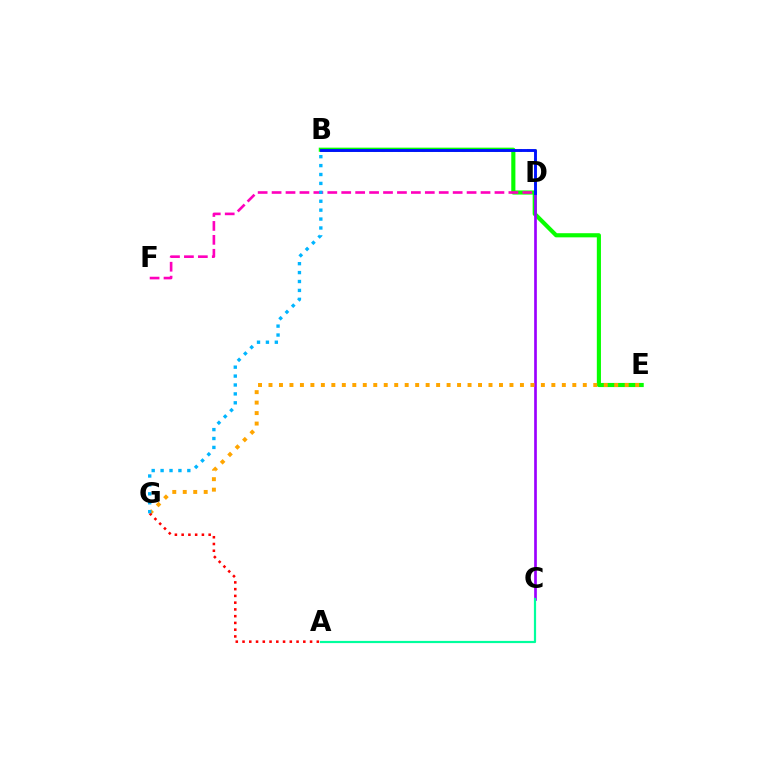{('B', 'D'): [{'color': '#b3ff00', 'line_style': 'dotted', 'thickness': 2.19}, {'color': '#0010ff', 'line_style': 'solid', 'thickness': 2.08}], ('B', 'E'): [{'color': '#08ff00', 'line_style': 'solid', 'thickness': 2.97}], ('C', 'D'): [{'color': '#9b00ff', 'line_style': 'solid', 'thickness': 1.93}], ('E', 'G'): [{'color': '#ffa500', 'line_style': 'dotted', 'thickness': 2.85}], ('A', 'G'): [{'color': '#ff0000', 'line_style': 'dotted', 'thickness': 1.83}], ('A', 'C'): [{'color': '#00ff9d', 'line_style': 'solid', 'thickness': 1.58}], ('D', 'F'): [{'color': '#ff00bd', 'line_style': 'dashed', 'thickness': 1.89}], ('B', 'G'): [{'color': '#00b5ff', 'line_style': 'dotted', 'thickness': 2.42}]}